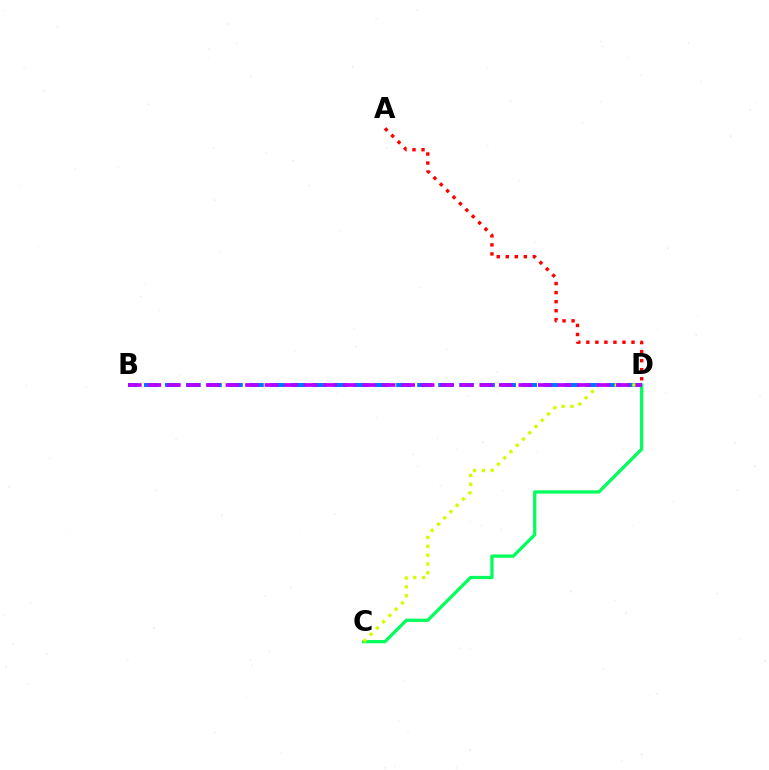{('C', 'D'): [{'color': '#00ff5c', 'line_style': 'solid', 'thickness': 2.34}, {'color': '#d1ff00', 'line_style': 'dotted', 'thickness': 2.41}], ('B', 'D'): [{'color': '#0074ff', 'line_style': 'dashed', 'thickness': 2.85}, {'color': '#b900ff', 'line_style': 'dashed', 'thickness': 2.65}], ('A', 'D'): [{'color': '#ff0000', 'line_style': 'dotted', 'thickness': 2.45}]}